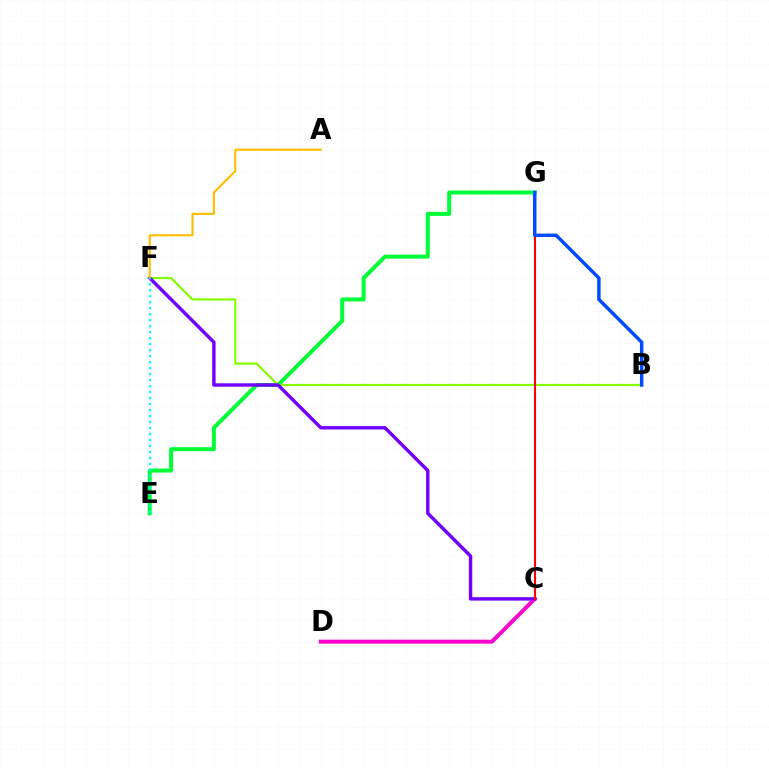{('C', 'D'): [{'color': '#ff00cf', 'line_style': 'solid', 'thickness': 2.84}], ('E', 'G'): [{'color': '#00ff39', 'line_style': 'solid', 'thickness': 2.89}], ('B', 'F'): [{'color': '#84ff00', 'line_style': 'solid', 'thickness': 1.58}], ('C', 'F'): [{'color': '#7200ff', 'line_style': 'solid', 'thickness': 2.46}], ('A', 'F'): [{'color': '#ffbd00', 'line_style': 'solid', 'thickness': 1.54}], ('E', 'F'): [{'color': '#00fff6', 'line_style': 'dotted', 'thickness': 1.63}], ('C', 'G'): [{'color': '#ff0000', 'line_style': 'solid', 'thickness': 1.51}], ('B', 'G'): [{'color': '#004bff', 'line_style': 'solid', 'thickness': 2.49}]}